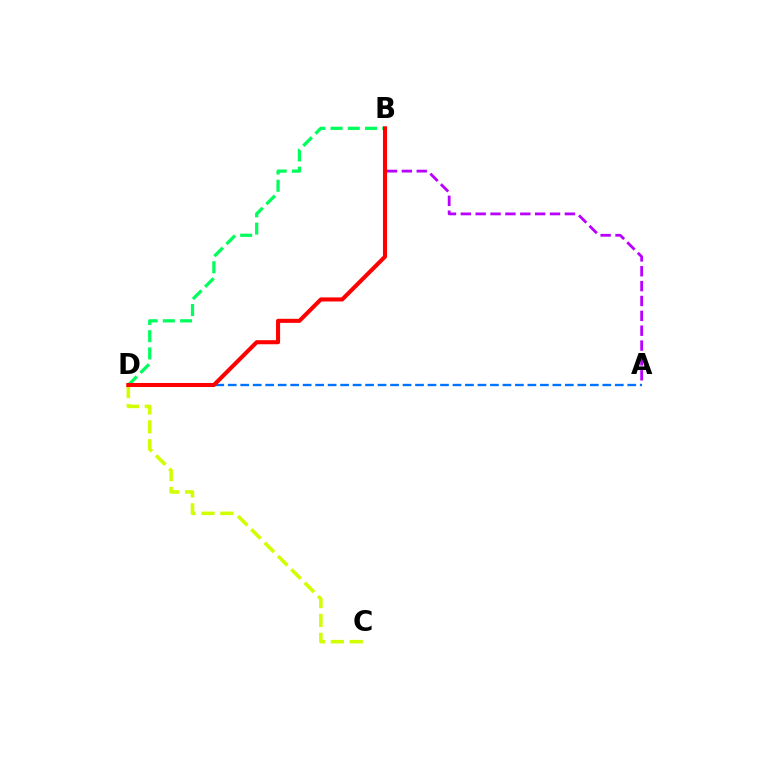{('C', 'D'): [{'color': '#d1ff00', 'line_style': 'dashed', 'thickness': 2.56}], ('A', 'B'): [{'color': '#b900ff', 'line_style': 'dashed', 'thickness': 2.02}], ('B', 'D'): [{'color': '#00ff5c', 'line_style': 'dashed', 'thickness': 2.34}, {'color': '#ff0000', 'line_style': 'solid', 'thickness': 2.93}], ('A', 'D'): [{'color': '#0074ff', 'line_style': 'dashed', 'thickness': 1.7}]}